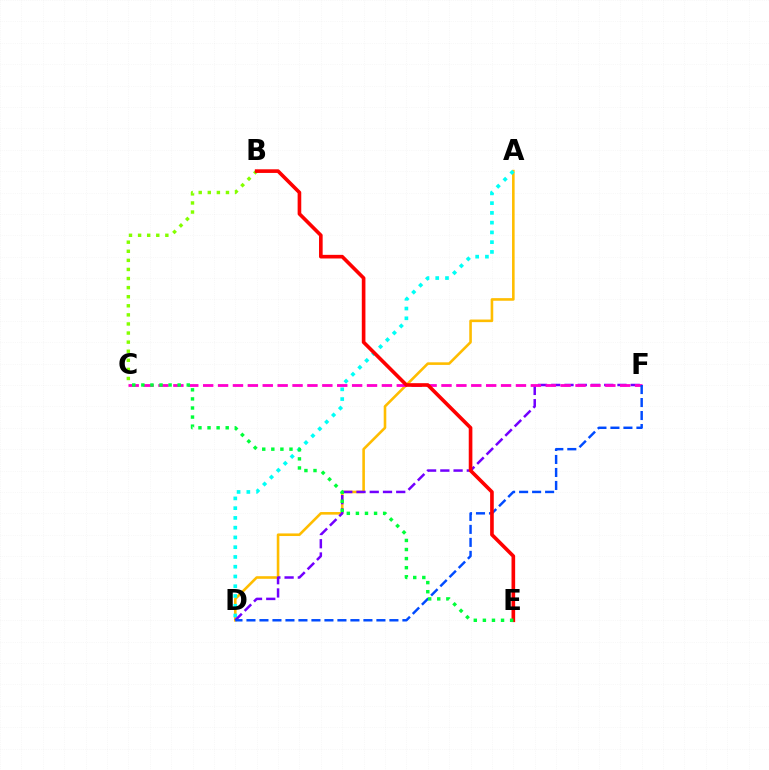{('A', 'D'): [{'color': '#ffbd00', 'line_style': 'solid', 'thickness': 1.87}, {'color': '#00fff6', 'line_style': 'dotted', 'thickness': 2.65}], ('D', 'F'): [{'color': '#7200ff', 'line_style': 'dashed', 'thickness': 1.8}, {'color': '#004bff', 'line_style': 'dashed', 'thickness': 1.77}], ('C', 'F'): [{'color': '#ff00cf', 'line_style': 'dashed', 'thickness': 2.02}], ('B', 'C'): [{'color': '#84ff00', 'line_style': 'dotted', 'thickness': 2.47}], ('B', 'E'): [{'color': '#ff0000', 'line_style': 'solid', 'thickness': 2.62}], ('C', 'E'): [{'color': '#00ff39', 'line_style': 'dotted', 'thickness': 2.47}]}